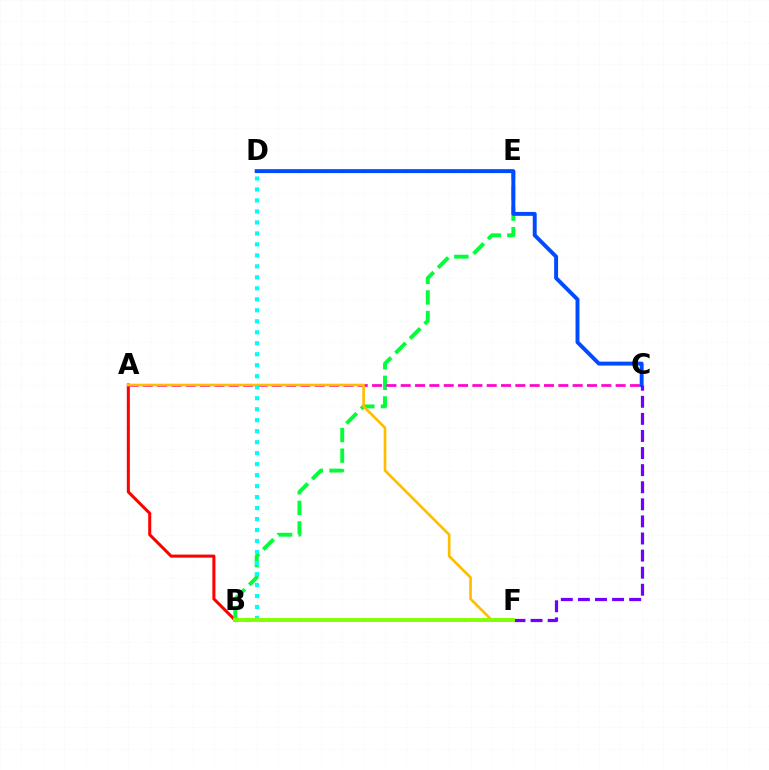{('A', 'B'): [{'color': '#ff0000', 'line_style': 'solid', 'thickness': 2.19}], ('B', 'E'): [{'color': '#00ff39', 'line_style': 'dashed', 'thickness': 2.8}], ('C', 'D'): [{'color': '#004bff', 'line_style': 'solid', 'thickness': 2.83}], ('A', 'C'): [{'color': '#ff00cf', 'line_style': 'dashed', 'thickness': 1.95}], ('C', 'F'): [{'color': '#7200ff', 'line_style': 'dashed', 'thickness': 2.32}], ('A', 'F'): [{'color': '#ffbd00', 'line_style': 'solid', 'thickness': 1.91}], ('B', 'D'): [{'color': '#00fff6', 'line_style': 'dotted', 'thickness': 2.99}], ('B', 'F'): [{'color': '#84ff00', 'line_style': 'solid', 'thickness': 2.81}]}